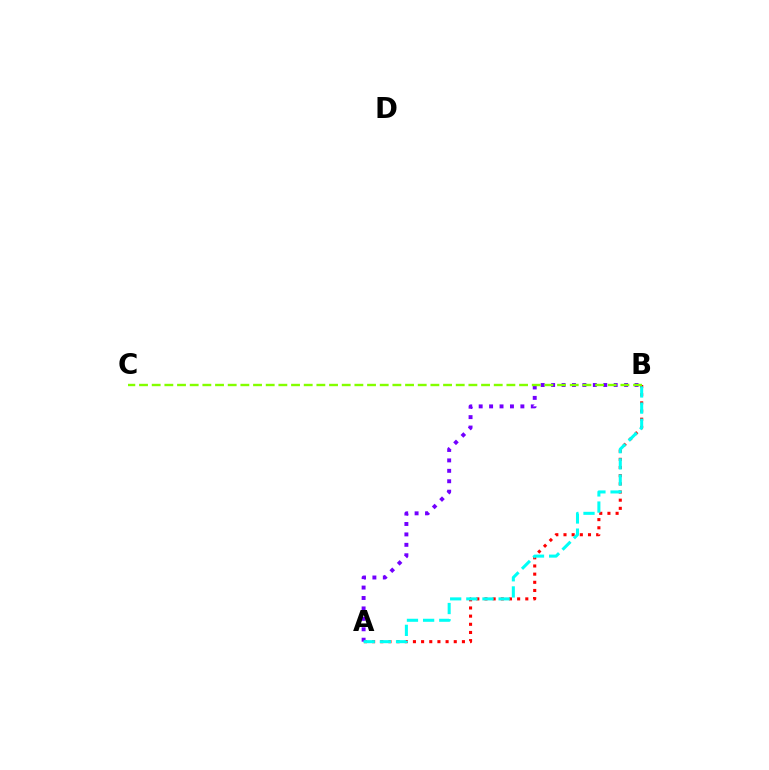{('A', 'B'): [{'color': '#ff0000', 'line_style': 'dotted', 'thickness': 2.22}, {'color': '#7200ff', 'line_style': 'dotted', 'thickness': 2.83}, {'color': '#00fff6', 'line_style': 'dashed', 'thickness': 2.19}], ('B', 'C'): [{'color': '#84ff00', 'line_style': 'dashed', 'thickness': 1.72}]}